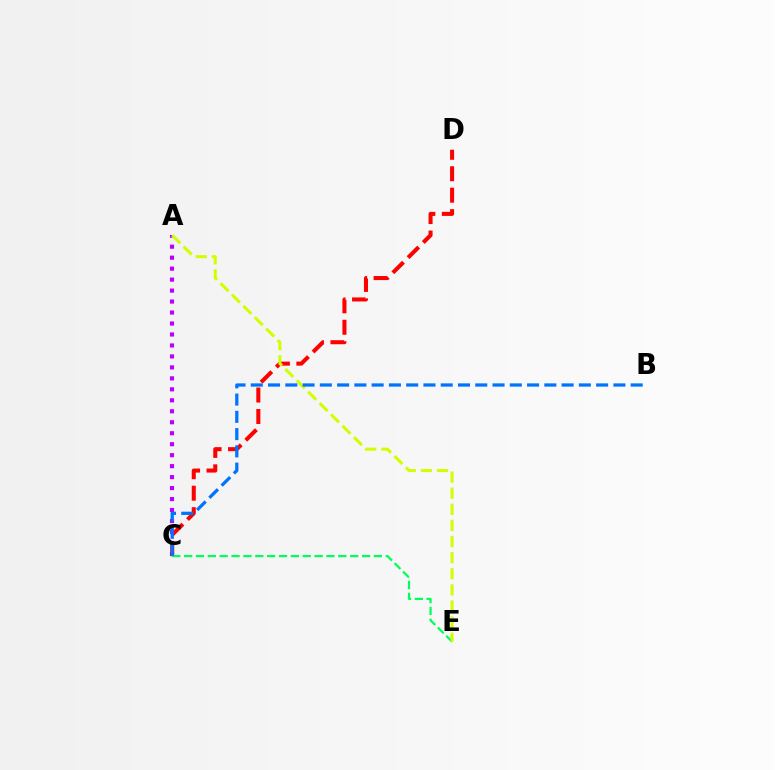{('A', 'C'): [{'color': '#b900ff', 'line_style': 'dotted', 'thickness': 2.98}], ('C', 'D'): [{'color': '#ff0000', 'line_style': 'dashed', 'thickness': 2.91}], ('C', 'E'): [{'color': '#00ff5c', 'line_style': 'dashed', 'thickness': 1.61}], ('A', 'E'): [{'color': '#d1ff00', 'line_style': 'dashed', 'thickness': 2.19}], ('B', 'C'): [{'color': '#0074ff', 'line_style': 'dashed', 'thickness': 2.35}]}